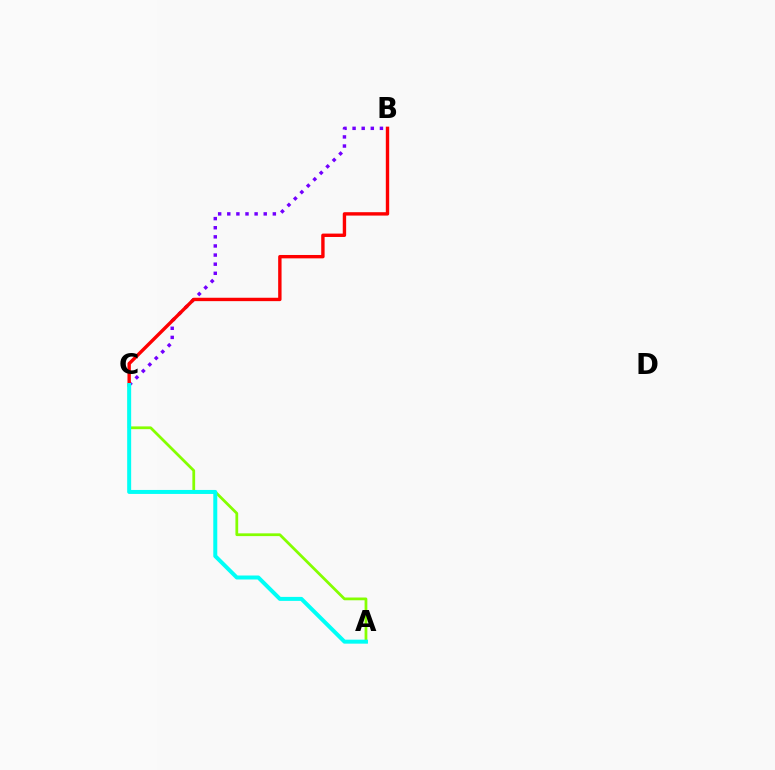{('A', 'C'): [{'color': '#84ff00', 'line_style': 'solid', 'thickness': 1.99}, {'color': '#00fff6', 'line_style': 'solid', 'thickness': 2.87}], ('B', 'C'): [{'color': '#7200ff', 'line_style': 'dotted', 'thickness': 2.48}, {'color': '#ff0000', 'line_style': 'solid', 'thickness': 2.44}]}